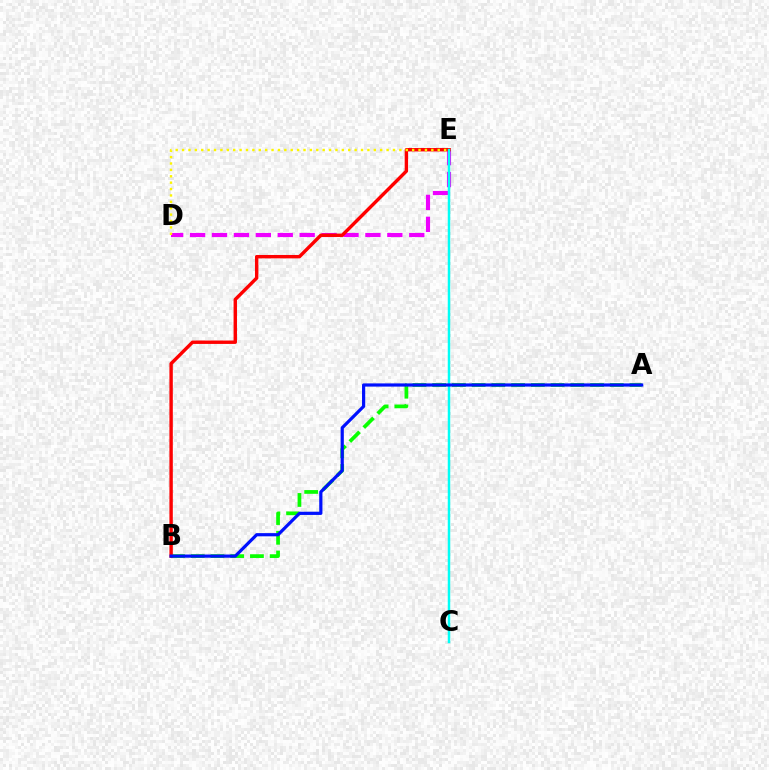{('A', 'B'): [{'color': '#08ff00', 'line_style': 'dashed', 'thickness': 2.68}, {'color': '#0010ff', 'line_style': 'solid', 'thickness': 2.3}], ('D', 'E'): [{'color': '#ee00ff', 'line_style': 'dashed', 'thickness': 2.98}, {'color': '#fcf500', 'line_style': 'dotted', 'thickness': 1.74}], ('B', 'E'): [{'color': '#ff0000', 'line_style': 'solid', 'thickness': 2.45}], ('C', 'E'): [{'color': '#00fff6', 'line_style': 'solid', 'thickness': 1.79}]}